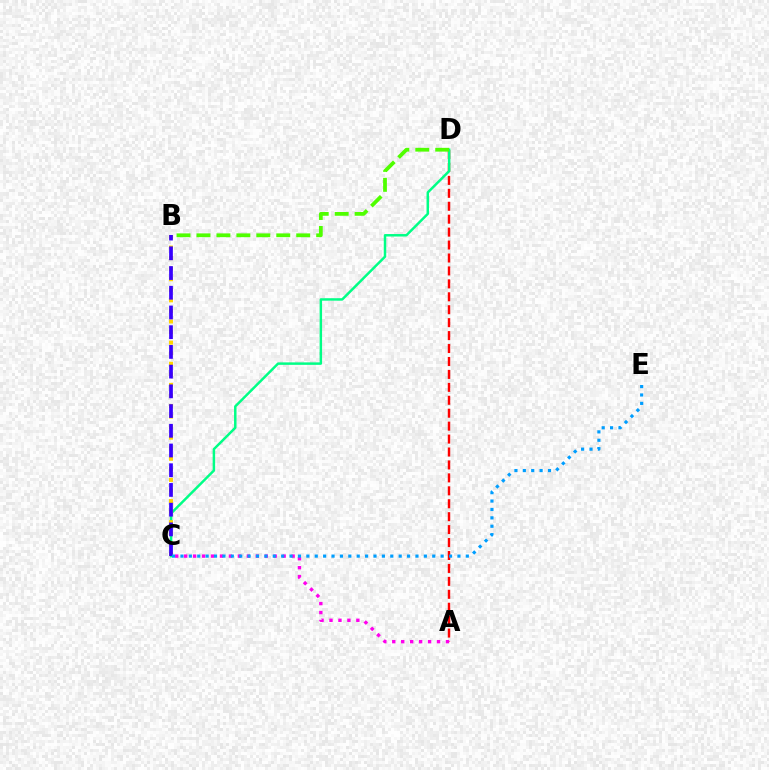{('A', 'D'): [{'color': '#ff0000', 'line_style': 'dashed', 'thickness': 1.76}], ('A', 'C'): [{'color': '#ff00ed', 'line_style': 'dotted', 'thickness': 2.43}], ('C', 'D'): [{'color': '#00ff86', 'line_style': 'solid', 'thickness': 1.78}], ('B', 'C'): [{'color': '#ffd500', 'line_style': 'dotted', 'thickness': 2.87}, {'color': '#3700ff', 'line_style': 'dashed', 'thickness': 2.68}], ('C', 'E'): [{'color': '#009eff', 'line_style': 'dotted', 'thickness': 2.28}], ('B', 'D'): [{'color': '#4fff00', 'line_style': 'dashed', 'thickness': 2.71}]}